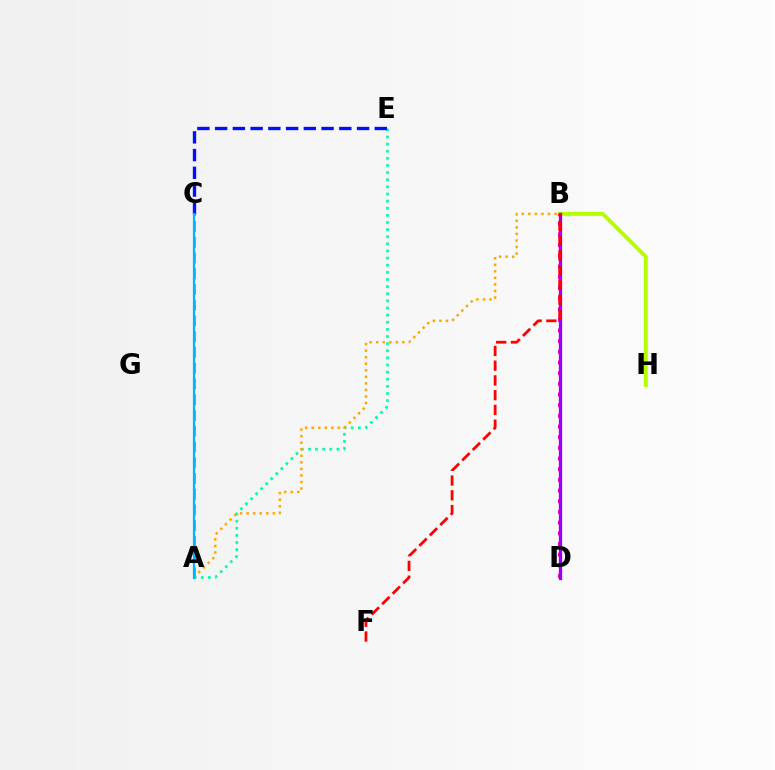{('B', 'H'): [{'color': '#b3ff00', 'line_style': 'solid', 'thickness': 2.82}], ('A', 'E'): [{'color': '#00ff9d', 'line_style': 'dotted', 'thickness': 1.94}], ('B', 'D'): [{'color': '#ff00bd', 'line_style': 'dotted', 'thickness': 2.9}, {'color': '#9b00ff', 'line_style': 'solid', 'thickness': 2.37}], ('A', 'B'): [{'color': '#ffa500', 'line_style': 'dotted', 'thickness': 1.78}], ('C', 'E'): [{'color': '#0010ff', 'line_style': 'dashed', 'thickness': 2.41}], ('A', 'C'): [{'color': '#08ff00', 'line_style': 'dashed', 'thickness': 2.14}, {'color': '#00b5ff', 'line_style': 'solid', 'thickness': 1.6}], ('B', 'F'): [{'color': '#ff0000', 'line_style': 'dashed', 'thickness': 2.0}]}